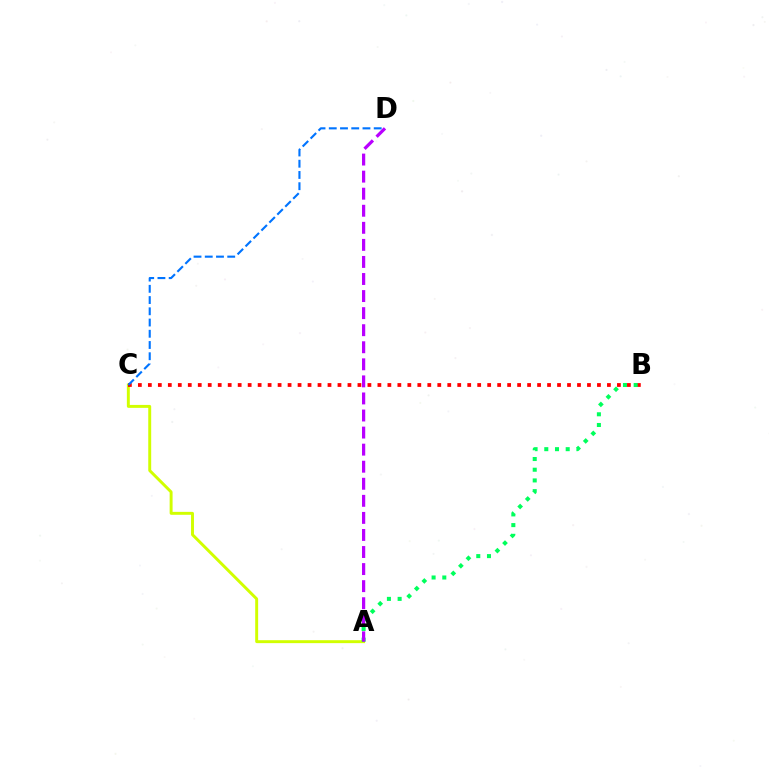{('A', 'C'): [{'color': '#d1ff00', 'line_style': 'solid', 'thickness': 2.12}], ('B', 'C'): [{'color': '#ff0000', 'line_style': 'dotted', 'thickness': 2.71}], ('A', 'B'): [{'color': '#00ff5c', 'line_style': 'dotted', 'thickness': 2.91}], ('A', 'D'): [{'color': '#b900ff', 'line_style': 'dashed', 'thickness': 2.32}], ('C', 'D'): [{'color': '#0074ff', 'line_style': 'dashed', 'thickness': 1.53}]}